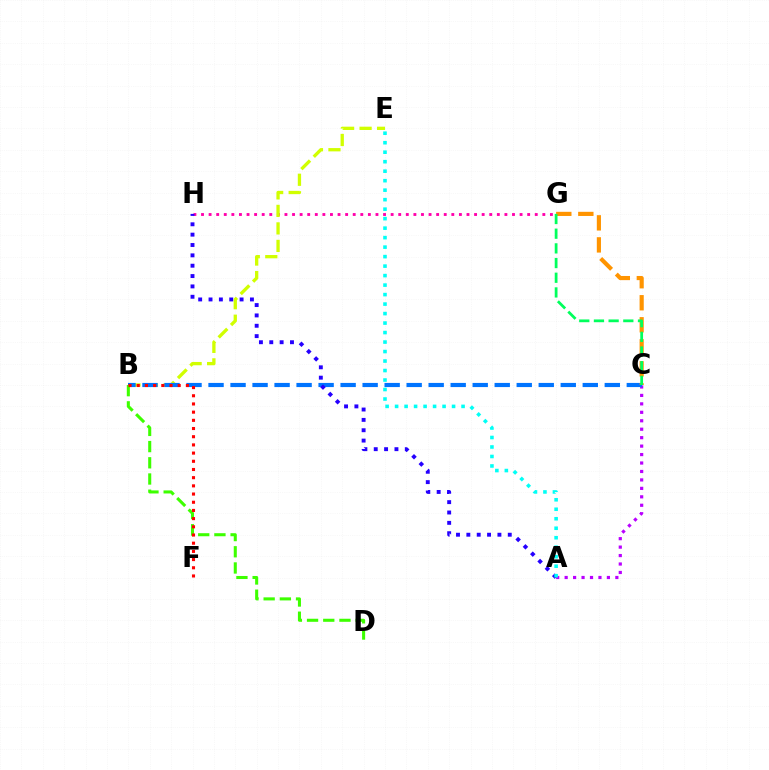{('A', 'C'): [{'color': '#b900ff', 'line_style': 'dotted', 'thickness': 2.3}], ('G', 'H'): [{'color': '#ff00ac', 'line_style': 'dotted', 'thickness': 2.06}], ('B', 'E'): [{'color': '#d1ff00', 'line_style': 'dashed', 'thickness': 2.38}], ('B', 'C'): [{'color': '#0074ff', 'line_style': 'dashed', 'thickness': 2.99}], ('C', 'G'): [{'color': '#ff9400', 'line_style': 'dashed', 'thickness': 2.99}, {'color': '#00ff5c', 'line_style': 'dashed', 'thickness': 1.99}], ('A', 'H'): [{'color': '#2500ff', 'line_style': 'dotted', 'thickness': 2.81}], ('B', 'D'): [{'color': '#3dff00', 'line_style': 'dashed', 'thickness': 2.2}], ('B', 'F'): [{'color': '#ff0000', 'line_style': 'dotted', 'thickness': 2.23}], ('A', 'E'): [{'color': '#00fff6', 'line_style': 'dotted', 'thickness': 2.58}]}